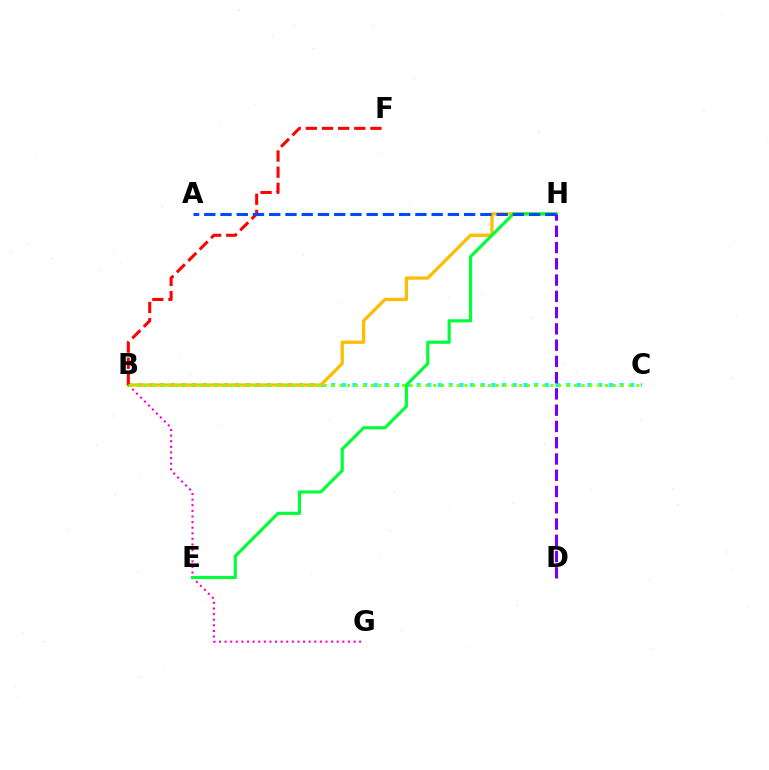{('B', 'C'): [{'color': '#00fff6', 'line_style': 'dotted', 'thickness': 2.9}, {'color': '#84ff00', 'line_style': 'dotted', 'thickness': 2.12}], ('B', 'H'): [{'color': '#ffbd00', 'line_style': 'solid', 'thickness': 2.36}], ('B', 'G'): [{'color': '#ff00cf', 'line_style': 'dotted', 'thickness': 1.52}], ('E', 'H'): [{'color': '#00ff39', 'line_style': 'solid', 'thickness': 2.26}], ('B', 'F'): [{'color': '#ff0000', 'line_style': 'dashed', 'thickness': 2.19}], ('A', 'H'): [{'color': '#004bff', 'line_style': 'dashed', 'thickness': 2.21}], ('D', 'H'): [{'color': '#7200ff', 'line_style': 'dashed', 'thickness': 2.21}]}